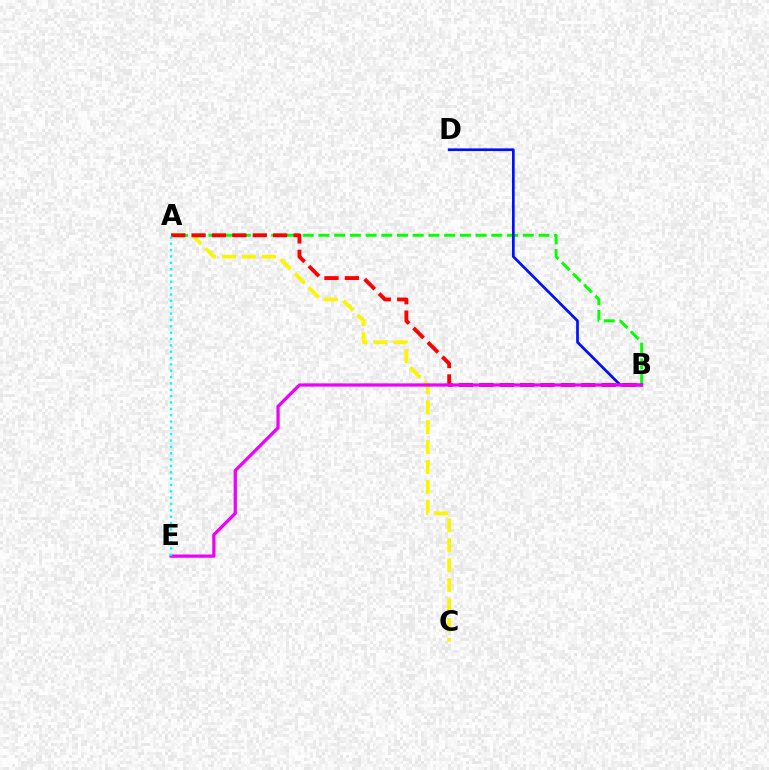{('A', 'C'): [{'color': '#fcf500', 'line_style': 'dashed', 'thickness': 2.71}], ('A', 'B'): [{'color': '#08ff00', 'line_style': 'dashed', 'thickness': 2.14}, {'color': '#ff0000', 'line_style': 'dashed', 'thickness': 2.77}], ('B', 'D'): [{'color': '#0010ff', 'line_style': 'solid', 'thickness': 1.95}], ('B', 'E'): [{'color': '#ee00ff', 'line_style': 'solid', 'thickness': 2.34}], ('A', 'E'): [{'color': '#00fff6', 'line_style': 'dotted', 'thickness': 1.72}]}